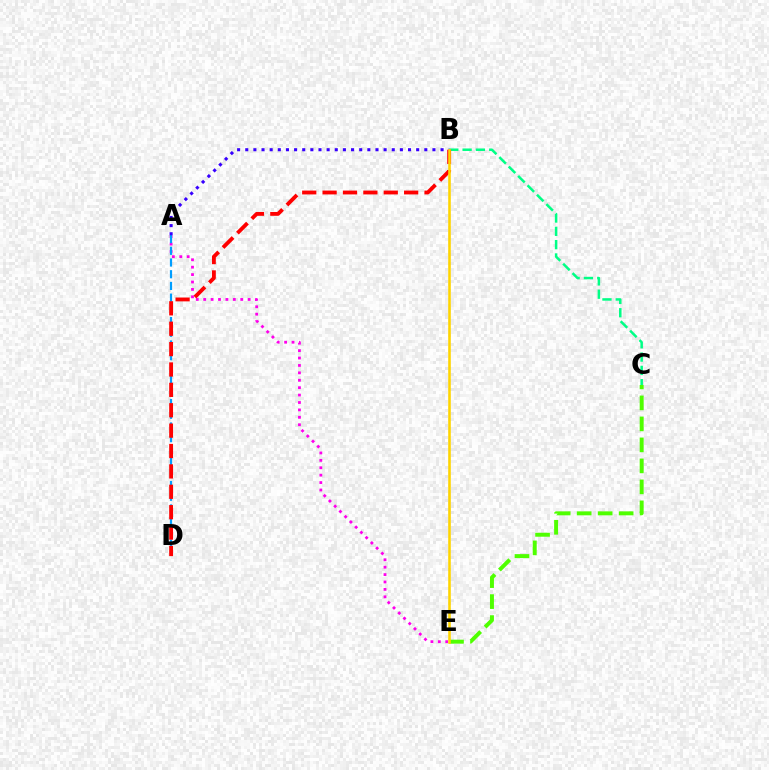{('A', 'E'): [{'color': '#ff00ed', 'line_style': 'dotted', 'thickness': 2.01}], ('B', 'C'): [{'color': '#00ff86', 'line_style': 'dashed', 'thickness': 1.81}], ('A', 'D'): [{'color': '#009eff', 'line_style': 'dashed', 'thickness': 1.59}], ('B', 'D'): [{'color': '#ff0000', 'line_style': 'dashed', 'thickness': 2.77}], ('A', 'B'): [{'color': '#3700ff', 'line_style': 'dotted', 'thickness': 2.21}], ('C', 'E'): [{'color': '#4fff00', 'line_style': 'dashed', 'thickness': 2.85}], ('B', 'E'): [{'color': '#ffd500', 'line_style': 'solid', 'thickness': 1.87}]}